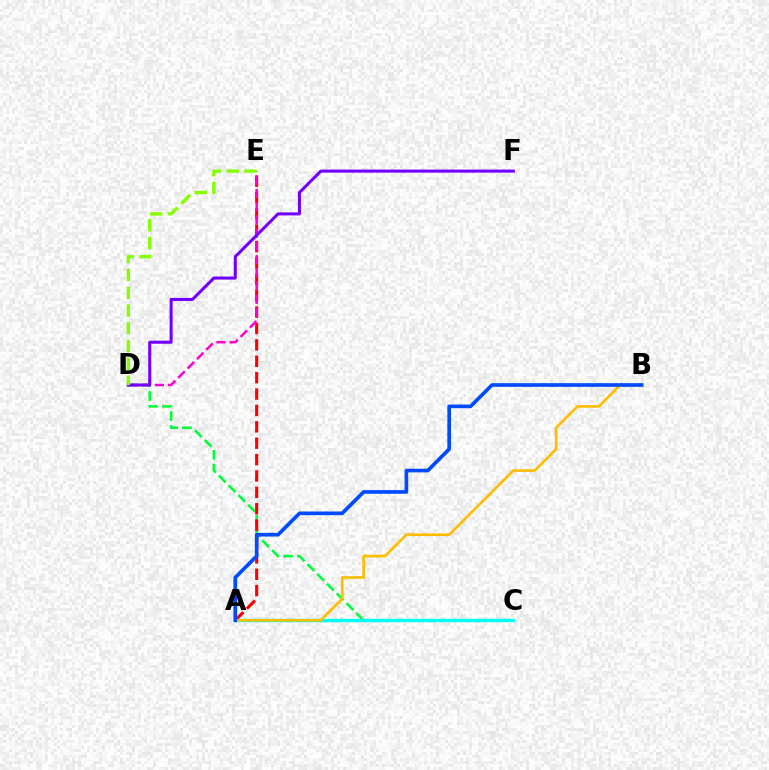{('C', 'D'): [{'color': '#00ff39', 'line_style': 'dashed', 'thickness': 1.87}], ('A', 'C'): [{'color': '#00fff6', 'line_style': 'solid', 'thickness': 2.48}], ('A', 'E'): [{'color': '#ff0000', 'line_style': 'dashed', 'thickness': 2.23}], ('D', 'E'): [{'color': '#ff00cf', 'line_style': 'dashed', 'thickness': 1.8}, {'color': '#84ff00', 'line_style': 'dashed', 'thickness': 2.42}], ('D', 'F'): [{'color': '#7200ff', 'line_style': 'solid', 'thickness': 2.19}], ('A', 'B'): [{'color': '#ffbd00', 'line_style': 'solid', 'thickness': 1.92}, {'color': '#004bff', 'line_style': 'solid', 'thickness': 2.64}]}